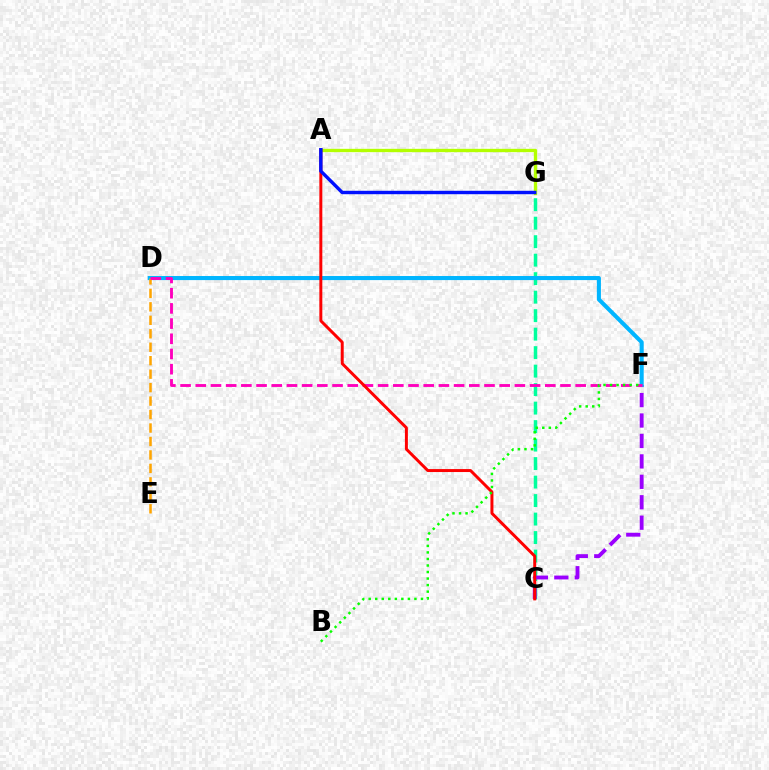{('C', 'G'): [{'color': '#00ff9d', 'line_style': 'dashed', 'thickness': 2.51}], ('C', 'F'): [{'color': '#9b00ff', 'line_style': 'dashed', 'thickness': 2.78}], ('D', 'F'): [{'color': '#00b5ff', 'line_style': 'solid', 'thickness': 2.93}, {'color': '#ff00bd', 'line_style': 'dashed', 'thickness': 2.06}], ('D', 'E'): [{'color': '#ffa500', 'line_style': 'dashed', 'thickness': 1.83}], ('A', 'G'): [{'color': '#b3ff00', 'line_style': 'solid', 'thickness': 2.41}, {'color': '#0010ff', 'line_style': 'solid', 'thickness': 2.46}], ('A', 'C'): [{'color': '#ff0000', 'line_style': 'solid', 'thickness': 2.14}], ('B', 'F'): [{'color': '#08ff00', 'line_style': 'dotted', 'thickness': 1.78}]}